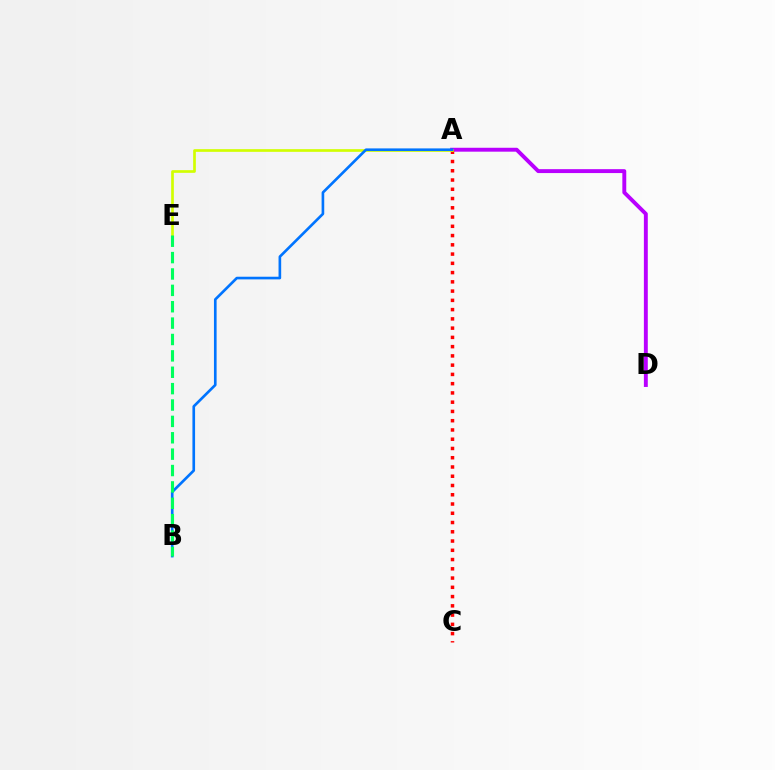{('A', 'D'): [{'color': '#b900ff', 'line_style': 'solid', 'thickness': 2.81}], ('A', 'C'): [{'color': '#ff0000', 'line_style': 'dotted', 'thickness': 2.52}], ('A', 'E'): [{'color': '#d1ff00', 'line_style': 'solid', 'thickness': 1.93}], ('A', 'B'): [{'color': '#0074ff', 'line_style': 'solid', 'thickness': 1.91}], ('B', 'E'): [{'color': '#00ff5c', 'line_style': 'dashed', 'thickness': 2.23}]}